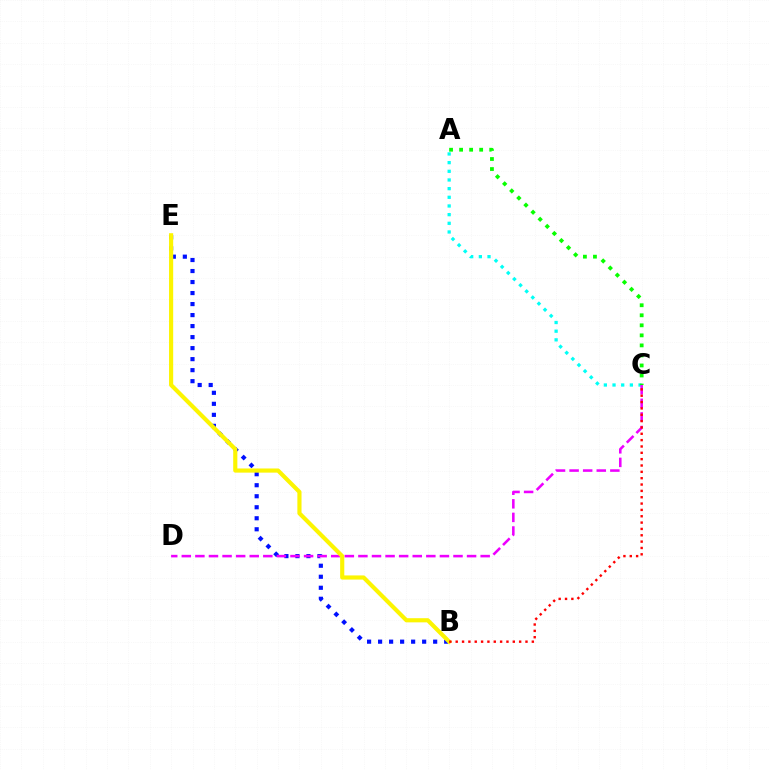{('A', 'C'): [{'color': '#00fff6', 'line_style': 'dotted', 'thickness': 2.36}, {'color': '#08ff00', 'line_style': 'dotted', 'thickness': 2.73}], ('B', 'E'): [{'color': '#0010ff', 'line_style': 'dotted', 'thickness': 2.99}, {'color': '#fcf500', 'line_style': 'solid', 'thickness': 2.99}], ('C', 'D'): [{'color': '#ee00ff', 'line_style': 'dashed', 'thickness': 1.85}], ('B', 'C'): [{'color': '#ff0000', 'line_style': 'dotted', 'thickness': 1.72}]}